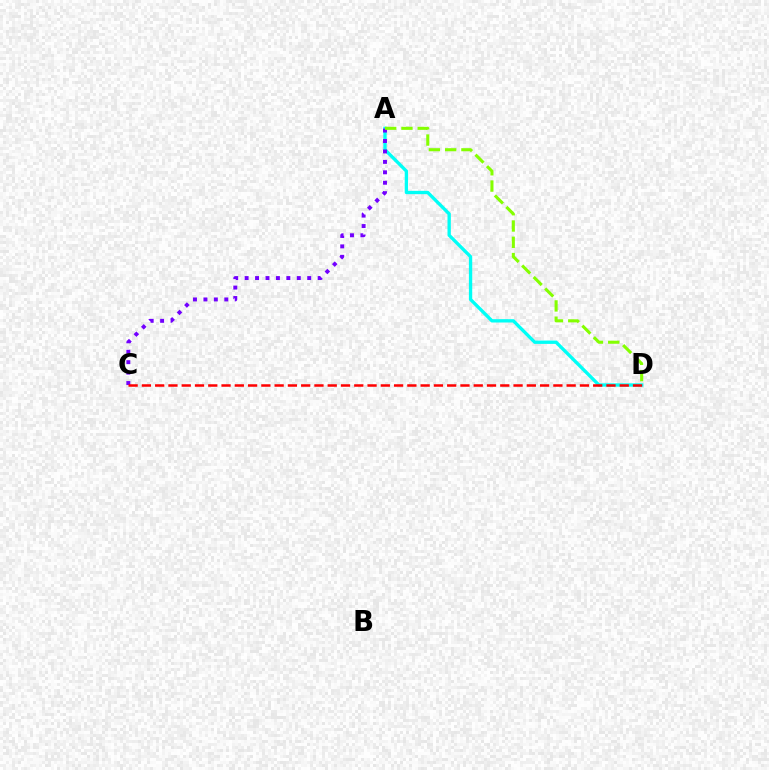{('A', 'D'): [{'color': '#00fff6', 'line_style': 'solid', 'thickness': 2.4}, {'color': '#84ff00', 'line_style': 'dashed', 'thickness': 2.21}], ('A', 'C'): [{'color': '#7200ff', 'line_style': 'dotted', 'thickness': 2.83}], ('C', 'D'): [{'color': '#ff0000', 'line_style': 'dashed', 'thickness': 1.8}]}